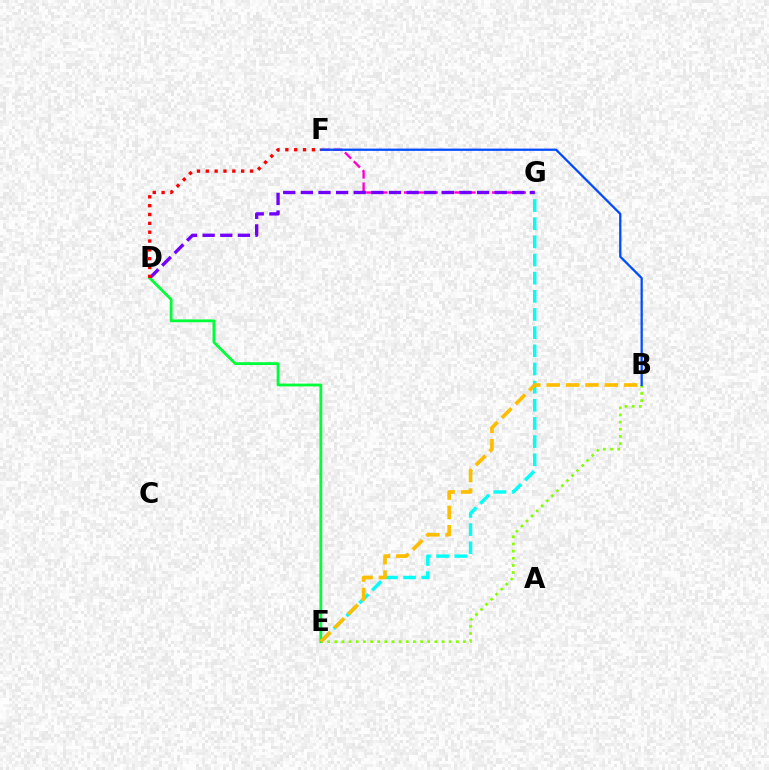{('E', 'G'): [{'color': '#00fff6', 'line_style': 'dashed', 'thickness': 2.47}], ('F', 'G'): [{'color': '#ff00cf', 'line_style': 'dashed', 'thickness': 1.71}], ('D', 'G'): [{'color': '#7200ff', 'line_style': 'dashed', 'thickness': 2.39}], ('B', 'E'): [{'color': '#84ff00', 'line_style': 'dotted', 'thickness': 1.94}, {'color': '#ffbd00', 'line_style': 'dashed', 'thickness': 2.63}], ('B', 'F'): [{'color': '#004bff', 'line_style': 'solid', 'thickness': 1.62}], ('D', 'E'): [{'color': '#00ff39', 'line_style': 'solid', 'thickness': 2.02}], ('D', 'F'): [{'color': '#ff0000', 'line_style': 'dotted', 'thickness': 2.4}]}